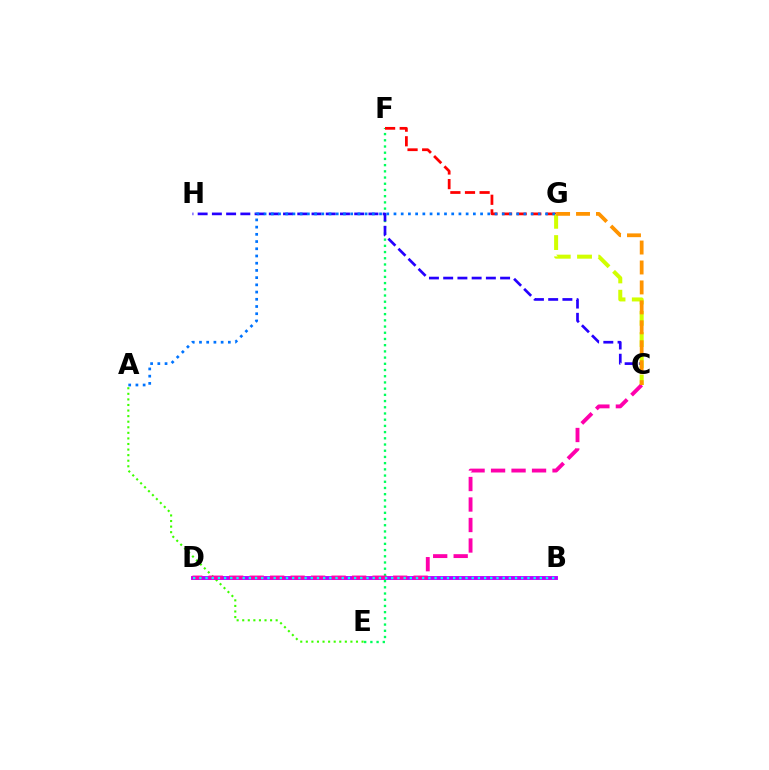{('A', 'E'): [{'color': '#3dff00', 'line_style': 'dotted', 'thickness': 1.51}], ('E', 'F'): [{'color': '#00ff5c', 'line_style': 'dotted', 'thickness': 1.69}], ('C', 'H'): [{'color': '#2500ff', 'line_style': 'dashed', 'thickness': 1.93}], ('B', 'D'): [{'color': '#b900ff', 'line_style': 'solid', 'thickness': 2.79}, {'color': '#00fff6', 'line_style': 'dotted', 'thickness': 1.68}], ('F', 'G'): [{'color': '#ff0000', 'line_style': 'dashed', 'thickness': 1.99}], ('C', 'G'): [{'color': '#d1ff00', 'line_style': 'dashed', 'thickness': 2.89}, {'color': '#ff9400', 'line_style': 'dashed', 'thickness': 2.71}], ('C', 'D'): [{'color': '#ff00ac', 'line_style': 'dashed', 'thickness': 2.78}], ('A', 'G'): [{'color': '#0074ff', 'line_style': 'dotted', 'thickness': 1.96}]}